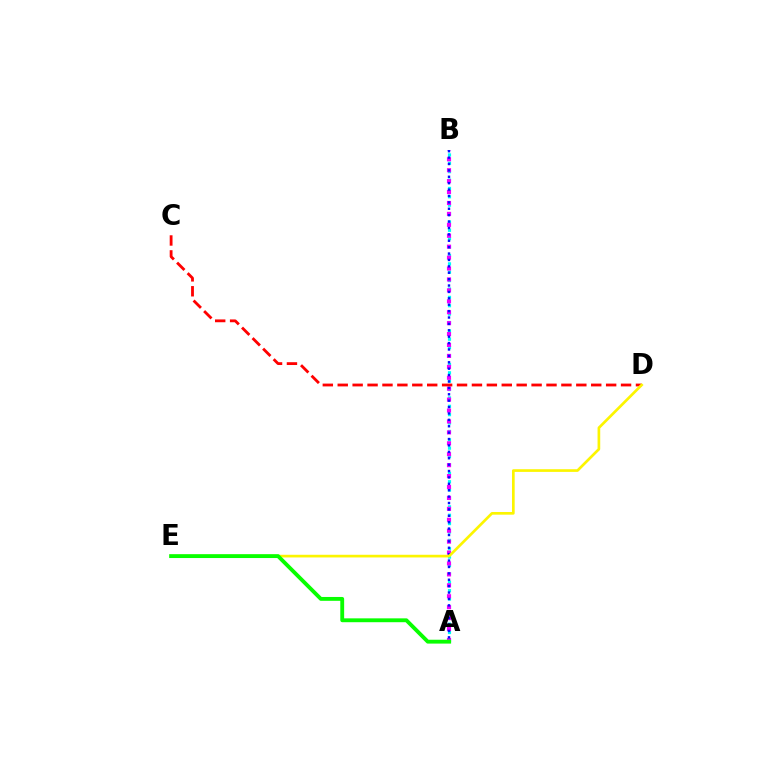{('A', 'B'): [{'color': '#00fff6', 'line_style': 'dotted', 'thickness': 2.28}, {'color': '#ee00ff', 'line_style': 'dotted', 'thickness': 2.97}, {'color': '#0010ff', 'line_style': 'dotted', 'thickness': 1.74}], ('C', 'D'): [{'color': '#ff0000', 'line_style': 'dashed', 'thickness': 2.03}], ('D', 'E'): [{'color': '#fcf500', 'line_style': 'solid', 'thickness': 1.93}], ('A', 'E'): [{'color': '#08ff00', 'line_style': 'solid', 'thickness': 2.78}]}